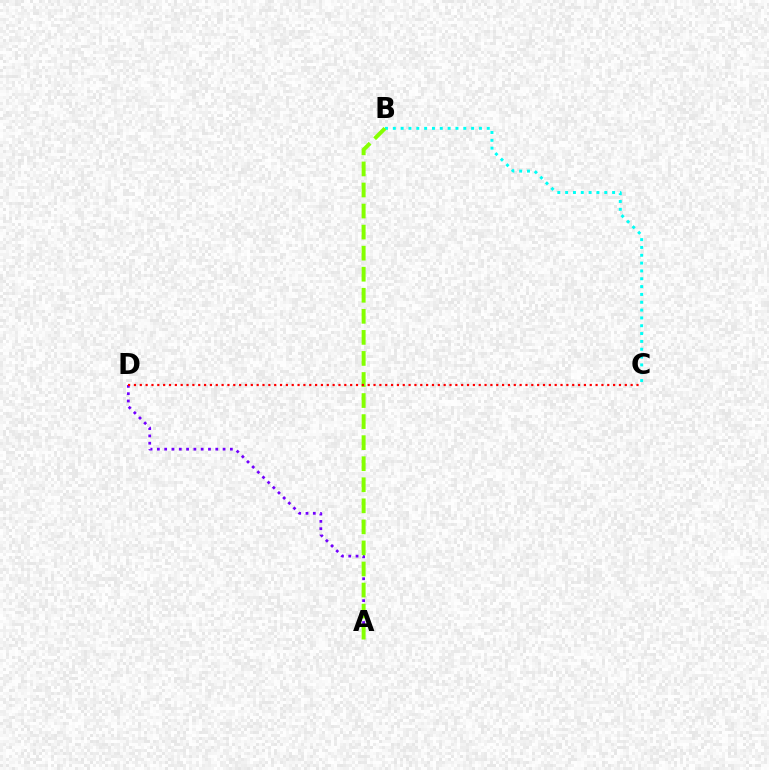{('B', 'C'): [{'color': '#00fff6', 'line_style': 'dotted', 'thickness': 2.13}], ('A', 'D'): [{'color': '#7200ff', 'line_style': 'dotted', 'thickness': 1.98}], ('A', 'B'): [{'color': '#84ff00', 'line_style': 'dashed', 'thickness': 2.86}], ('C', 'D'): [{'color': '#ff0000', 'line_style': 'dotted', 'thickness': 1.59}]}